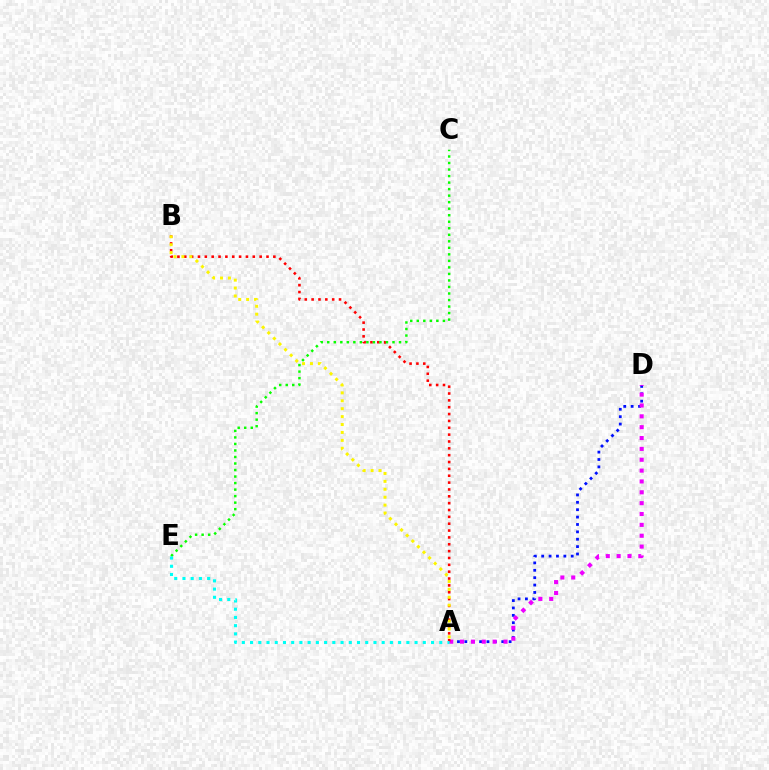{('A', 'D'): [{'color': '#0010ff', 'line_style': 'dotted', 'thickness': 2.01}, {'color': '#ee00ff', 'line_style': 'dotted', 'thickness': 2.95}], ('A', 'B'): [{'color': '#ff0000', 'line_style': 'dotted', 'thickness': 1.86}, {'color': '#fcf500', 'line_style': 'dotted', 'thickness': 2.15}], ('C', 'E'): [{'color': '#08ff00', 'line_style': 'dotted', 'thickness': 1.77}], ('A', 'E'): [{'color': '#00fff6', 'line_style': 'dotted', 'thickness': 2.23}]}